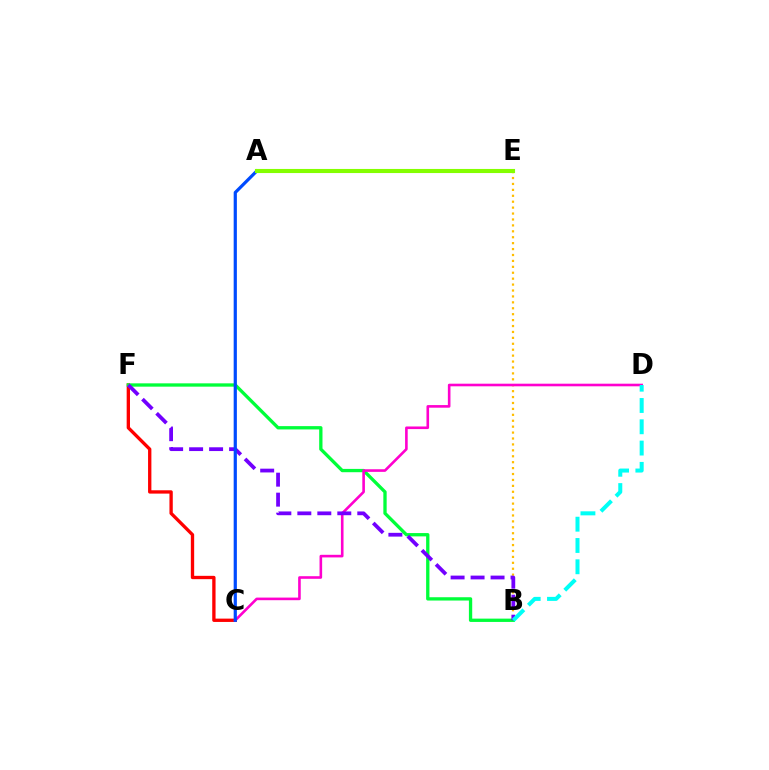{('B', 'E'): [{'color': '#ffbd00', 'line_style': 'dotted', 'thickness': 1.61}], ('C', 'F'): [{'color': '#ff0000', 'line_style': 'solid', 'thickness': 2.4}], ('B', 'F'): [{'color': '#00ff39', 'line_style': 'solid', 'thickness': 2.38}, {'color': '#7200ff', 'line_style': 'dashed', 'thickness': 2.71}], ('C', 'D'): [{'color': '#ff00cf', 'line_style': 'solid', 'thickness': 1.88}], ('B', 'D'): [{'color': '#00fff6', 'line_style': 'dashed', 'thickness': 2.89}], ('A', 'C'): [{'color': '#004bff', 'line_style': 'solid', 'thickness': 2.31}], ('A', 'E'): [{'color': '#84ff00', 'line_style': 'solid', 'thickness': 2.95}]}